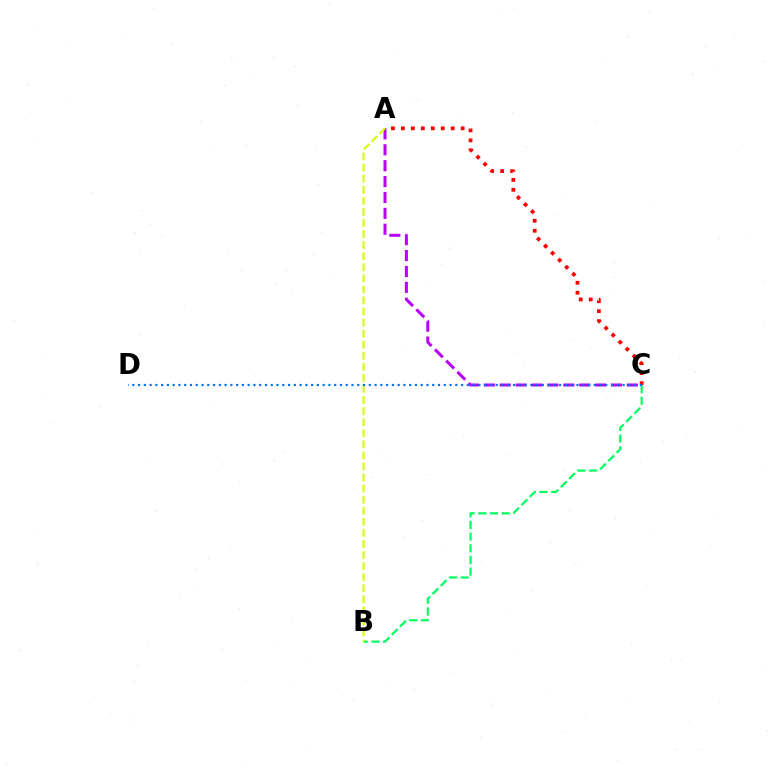{('A', 'C'): [{'color': '#ff0000', 'line_style': 'dotted', 'thickness': 2.71}, {'color': '#b900ff', 'line_style': 'dashed', 'thickness': 2.16}], ('B', 'C'): [{'color': '#00ff5c', 'line_style': 'dashed', 'thickness': 1.59}], ('A', 'B'): [{'color': '#d1ff00', 'line_style': 'dashed', 'thickness': 1.5}], ('C', 'D'): [{'color': '#0074ff', 'line_style': 'dotted', 'thickness': 1.57}]}